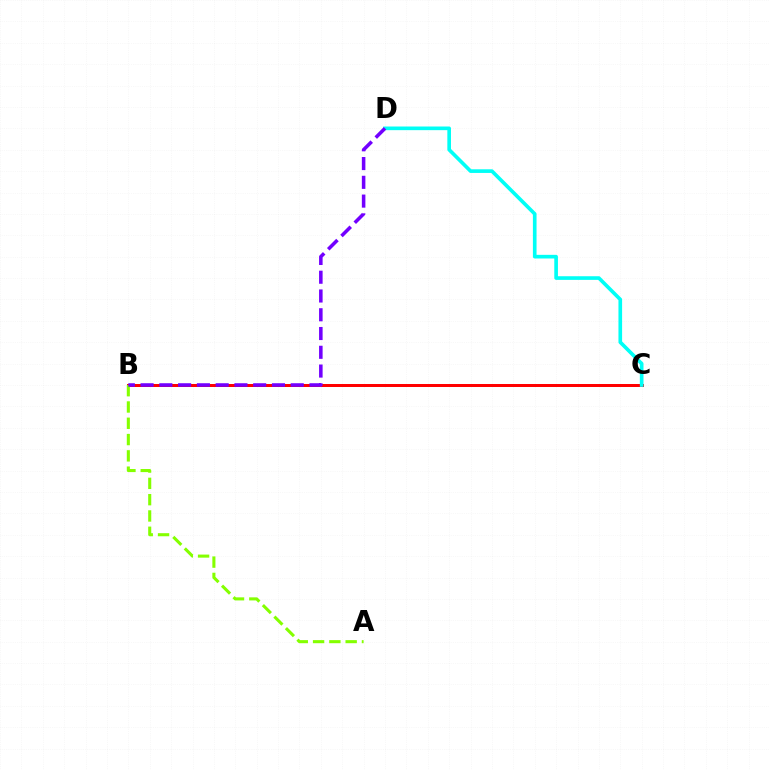{('B', 'C'): [{'color': '#ff0000', 'line_style': 'solid', 'thickness': 2.16}], ('C', 'D'): [{'color': '#00fff6', 'line_style': 'solid', 'thickness': 2.63}], ('A', 'B'): [{'color': '#84ff00', 'line_style': 'dashed', 'thickness': 2.21}], ('B', 'D'): [{'color': '#7200ff', 'line_style': 'dashed', 'thickness': 2.55}]}